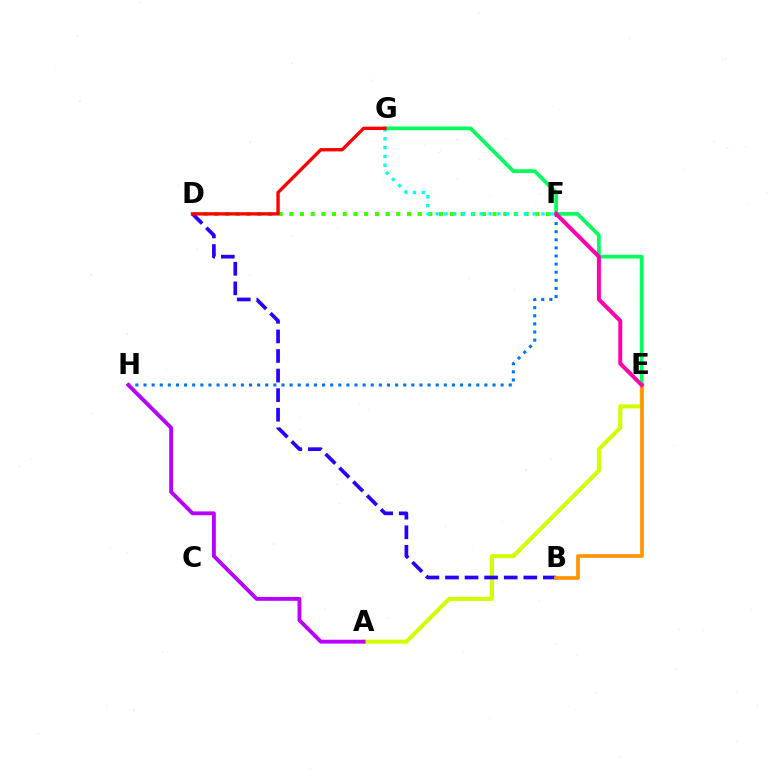{('D', 'F'): [{'color': '#3dff00', 'line_style': 'dotted', 'thickness': 2.91}], ('A', 'E'): [{'color': '#d1ff00', 'line_style': 'solid', 'thickness': 2.93}], ('B', 'D'): [{'color': '#2500ff', 'line_style': 'dashed', 'thickness': 2.66}], ('F', 'G'): [{'color': '#00fff6', 'line_style': 'dotted', 'thickness': 2.4}], ('E', 'G'): [{'color': '#00ff5c', 'line_style': 'solid', 'thickness': 2.66}], ('F', 'H'): [{'color': '#0074ff', 'line_style': 'dotted', 'thickness': 2.21}], ('B', 'E'): [{'color': '#ff9400', 'line_style': 'solid', 'thickness': 2.65}], ('E', 'F'): [{'color': '#ff00ac', 'line_style': 'solid', 'thickness': 2.85}], ('A', 'H'): [{'color': '#b900ff', 'line_style': 'solid', 'thickness': 2.76}], ('D', 'G'): [{'color': '#ff0000', 'line_style': 'solid', 'thickness': 2.42}]}